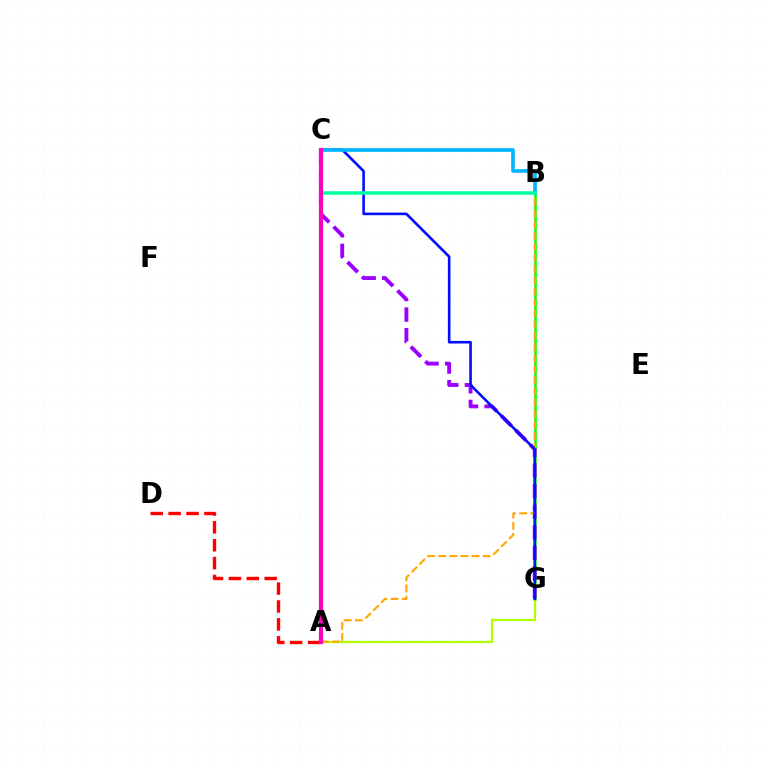{('B', 'G'): [{'color': '#08ff00', 'line_style': 'solid', 'thickness': 1.81}], ('A', 'D'): [{'color': '#ff0000', 'line_style': 'dashed', 'thickness': 2.43}], ('A', 'G'): [{'color': '#b3ff00', 'line_style': 'solid', 'thickness': 1.62}], ('C', 'G'): [{'color': '#9b00ff', 'line_style': 'dashed', 'thickness': 2.79}, {'color': '#0010ff', 'line_style': 'solid', 'thickness': 1.88}], ('A', 'B'): [{'color': '#ffa500', 'line_style': 'dashed', 'thickness': 1.51}], ('B', 'C'): [{'color': '#00b5ff', 'line_style': 'solid', 'thickness': 2.64}, {'color': '#00ff9d', 'line_style': 'solid', 'thickness': 2.53}], ('A', 'C'): [{'color': '#ff00bd', 'line_style': 'solid', 'thickness': 2.98}]}